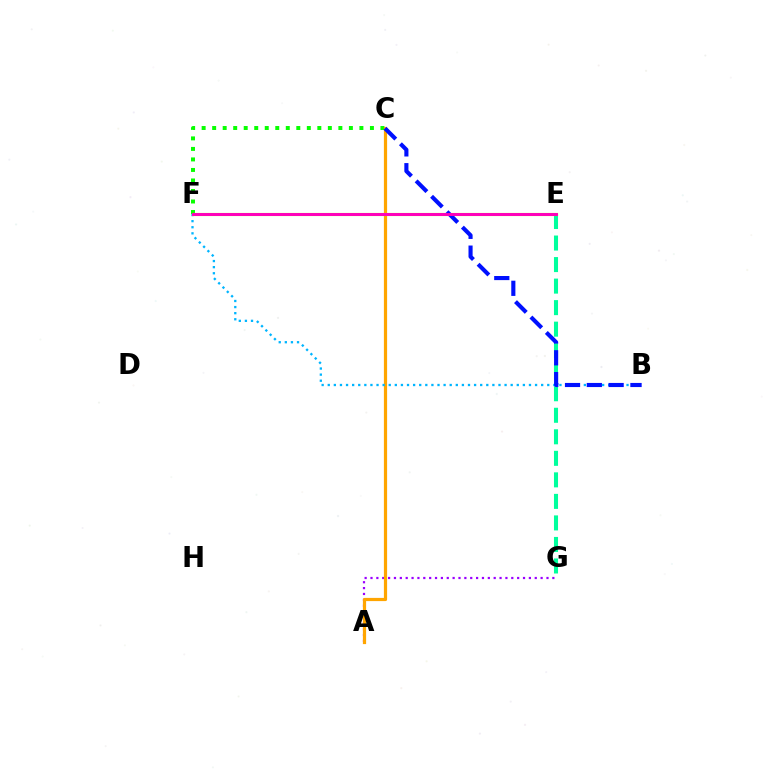{('C', 'F'): [{'color': '#08ff00', 'line_style': 'dotted', 'thickness': 2.86}], ('A', 'G'): [{'color': '#9b00ff', 'line_style': 'dotted', 'thickness': 1.59}], ('E', 'F'): [{'color': '#ff0000', 'line_style': 'dotted', 'thickness': 2.07}, {'color': '#b3ff00', 'line_style': 'solid', 'thickness': 2.27}, {'color': '#ff00bd', 'line_style': 'solid', 'thickness': 2.12}], ('A', 'C'): [{'color': '#ffa500', 'line_style': 'solid', 'thickness': 2.31}], ('B', 'F'): [{'color': '#00b5ff', 'line_style': 'dotted', 'thickness': 1.66}], ('E', 'G'): [{'color': '#00ff9d', 'line_style': 'dashed', 'thickness': 2.92}], ('B', 'C'): [{'color': '#0010ff', 'line_style': 'dashed', 'thickness': 2.96}]}